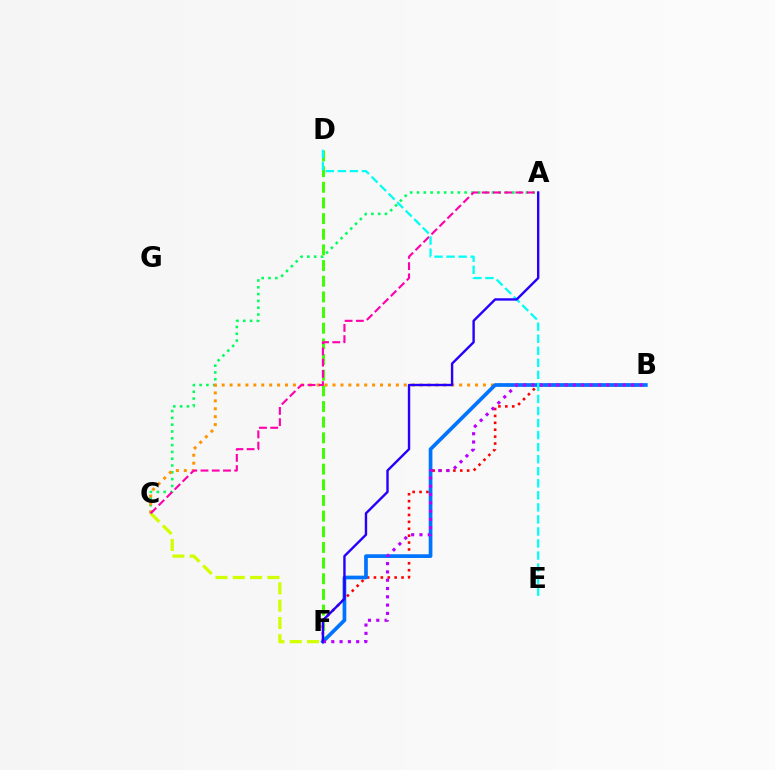{('A', 'C'): [{'color': '#00ff5c', 'line_style': 'dotted', 'thickness': 1.85}, {'color': '#ff00ac', 'line_style': 'dashed', 'thickness': 1.53}], ('D', 'F'): [{'color': '#3dff00', 'line_style': 'dashed', 'thickness': 2.13}], ('B', 'F'): [{'color': '#ff0000', 'line_style': 'dotted', 'thickness': 1.88}, {'color': '#0074ff', 'line_style': 'solid', 'thickness': 2.67}, {'color': '#b900ff', 'line_style': 'dotted', 'thickness': 2.25}], ('B', 'C'): [{'color': '#ff9400', 'line_style': 'dotted', 'thickness': 2.15}], ('C', 'F'): [{'color': '#d1ff00', 'line_style': 'dashed', 'thickness': 2.35}], ('D', 'E'): [{'color': '#00fff6', 'line_style': 'dashed', 'thickness': 1.64}], ('A', 'F'): [{'color': '#2500ff', 'line_style': 'solid', 'thickness': 1.73}]}